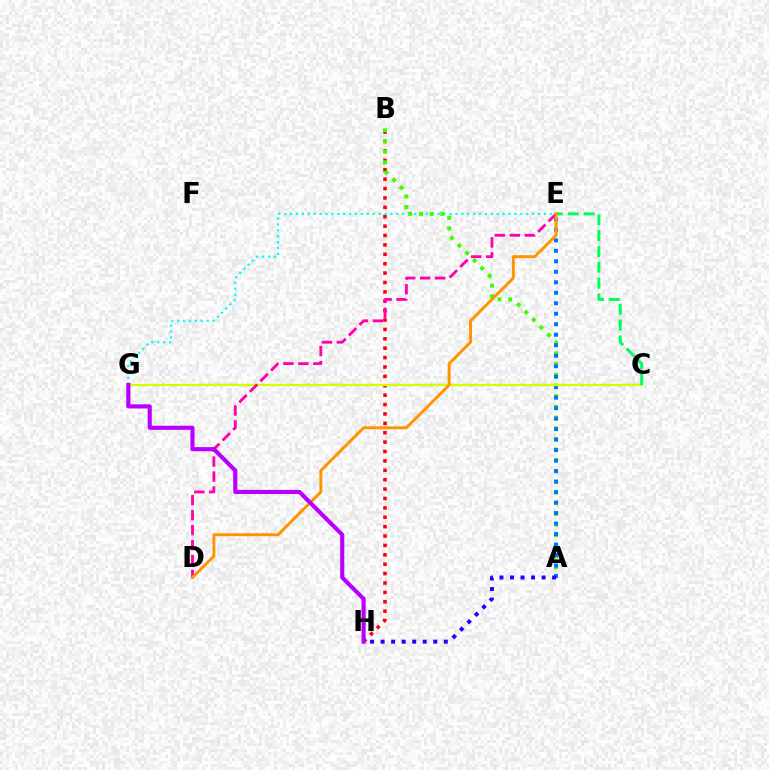{('B', 'H'): [{'color': '#ff0000', 'line_style': 'dotted', 'thickness': 2.55}], ('E', 'G'): [{'color': '#00fff6', 'line_style': 'dotted', 'thickness': 1.6}], ('A', 'B'): [{'color': '#3dff00', 'line_style': 'dotted', 'thickness': 2.91}], ('A', 'E'): [{'color': '#0074ff', 'line_style': 'dotted', 'thickness': 2.85}], ('C', 'G'): [{'color': '#d1ff00', 'line_style': 'solid', 'thickness': 1.67}], ('D', 'E'): [{'color': '#ff00ac', 'line_style': 'dashed', 'thickness': 2.04}, {'color': '#ff9400', 'line_style': 'solid', 'thickness': 2.12}], ('A', 'H'): [{'color': '#2500ff', 'line_style': 'dotted', 'thickness': 2.86}], ('C', 'E'): [{'color': '#00ff5c', 'line_style': 'dashed', 'thickness': 2.15}], ('G', 'H'): [{'color': '#b900ff', 'line_style': 'solid', 'thickness': 2.98}]}